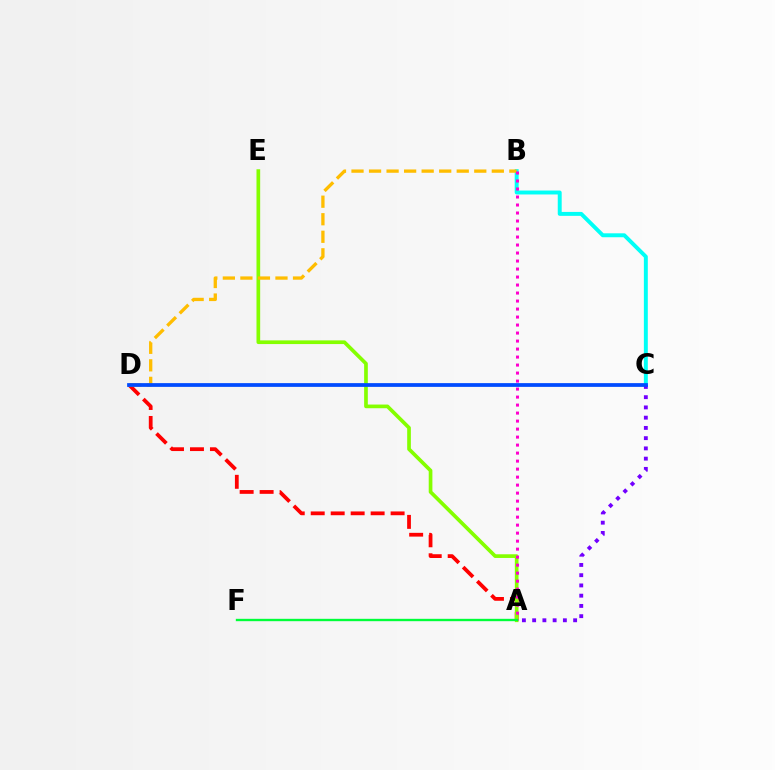{('A', 'D'): [{'color': '#ff0000', 'line_style': 'dashed', 'thickness': 2.71}], ('A', 'E'): [{'color': '#84ff00', 'line_style': 'solid', 'thickness': 2.65}], ('B', 'C'): [{'color': '#00fff6', 'line_style': 'solid', 'thickness': 2.83}], ('A', 'C'): [{'color': '#7200ff', 'line_style': 'dotted', 'thickness': 2.78}], ('B', 'D'): [{'color': '#ffbd00', 'line_style': 'dashed', 'thickness': 2.38}], ('C', 'D'): [{'color': '#004bff', 'line_style': 'solid', 'thickness': 2.7}], ('A', 'B'): [{'color': '#ff00cf', 'line_style': 'dotted', 'thickness': 2.17}], ('A', 'F'): [{'color': '#00ff39', 'line_style': 'solid', 'thickness': 1.71}]}